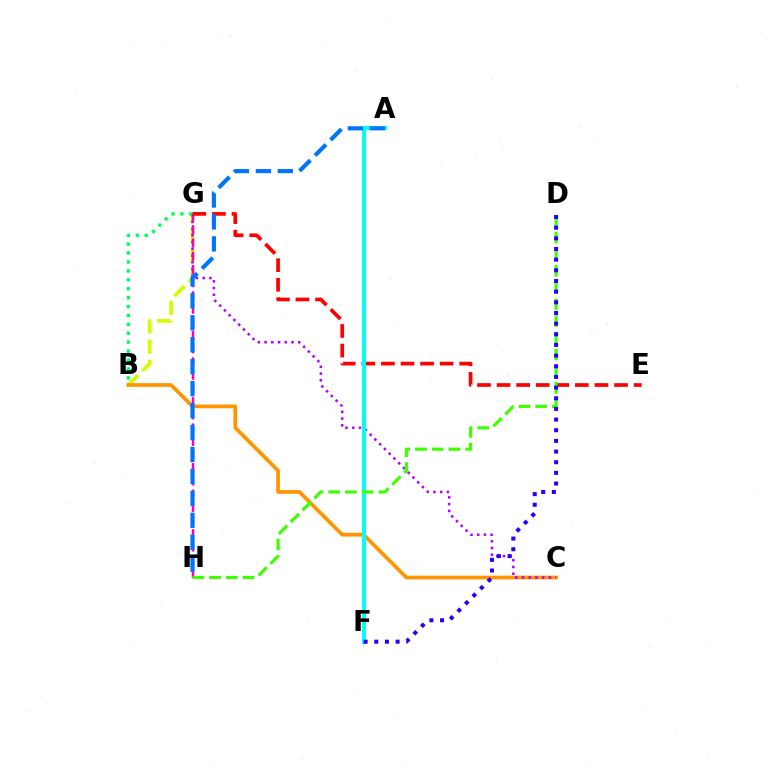{('B', 'G'): [{'color': '#d1ff00', 'line_style': 'dashed', 'thickness': 2.73}, {'color': '#00ff5c', 'line_style': 'dotted', 'thickness': 2.42}], ('B', 'C'): [{'color': '#ff9400', 'line_style': 'solid', 'thickness': 2.67}], ('C', 'G'): [{'color': '#b900ff', 'line_style': 'dotted', 'thickness': 1.83}], ('G', 'H'): [{'color': '#ff00ac', 'line_style': 'dashed', 'thickness': 1.8}], ('E', 'G'): [{'color': '#ff0000', 'line_style': 'dashed', 'thickness': 2.66}], ('A', 'F'): [{'color': '#00fff6', 'line_style': 'solid', 'thickness': 2.85}], ('D', 'H'): [{'color': '#3dff00', 'line_style': 'dashed', 'thickness': 2.27}], ('D', 'F'): [{'color': '#2500ff', 'line_style': 'dotted', 'thickness': 2.9}], ('A', 'H'): [{'color': '#0074ff', 'line_style': 'dashed', 'thickness': 2.98}]}